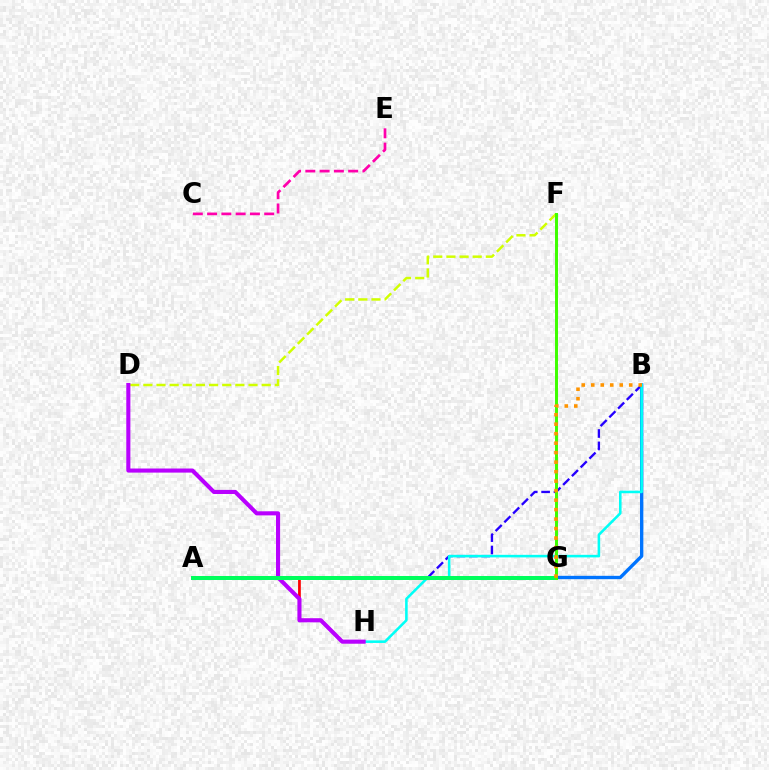{('B', 'G'): [{'color': '#0074ff', 'line_style': 'solid', 'thickness': 2.42}, {'color': '#ff9400', 'line_style': 'dotted', 'thickness': 2.58}], ('A', 'B'): [{'color': '#2500ff', 'line_style': 'dashed', 'thickness': 1.68}], ('D', 'F'): [{'color': '#d1ff00', 'line_style': 'dashed', 'thickness': 1.79}], ('B', 'H'): [{'color': '#00fff6', 'line_style': 'solid', 'thickness': 1.85}], ('A', 'H'): [{'color': '#ff0000', 'line_style': 'solid', 'thickness': 1.97}], ('D', 'H'): [{'color': '#b900ff', 'line_style': 'solid', 'thickness': 2.94}], ('A', 'G'): [{'color': '#00ff5c', 'line_style': 'solid', 'thickness': 2.87}], ('C', 'E'): [{'color': '#ff00ac', 'line_style': 'dashed', 'thickness': 1.94}], ('F', 'G'): [{'color': '#3dff00', 'line_style': 'solid', 'thickness': 2.14}]}